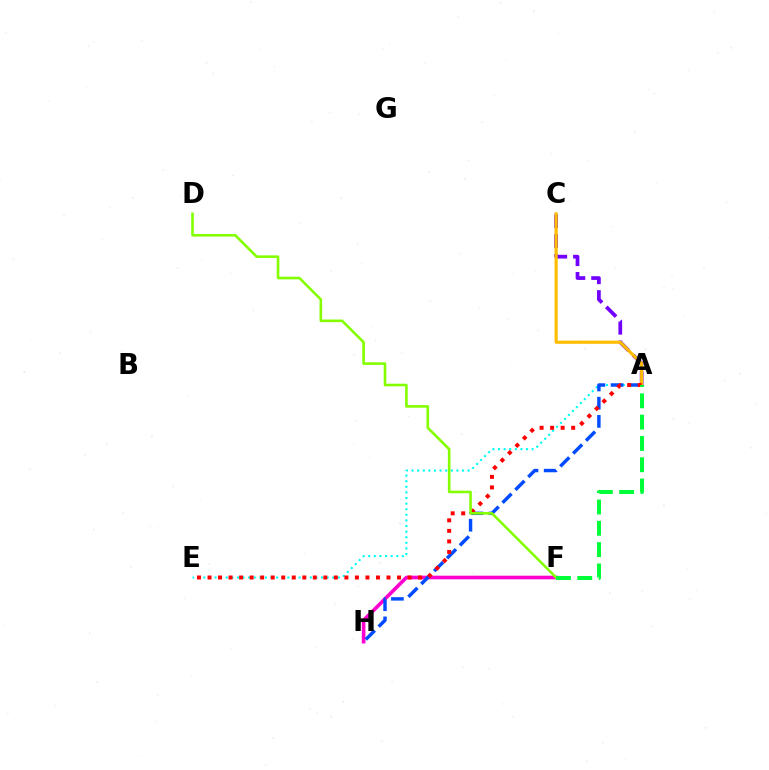{('F', 'H'): [{'color': '#ff00cf', 'line_style': 'solid', 'thickness': 2.61}], ('A', 'E'): [{'color': '#00fff6', 'line_style': 'dotted', 'thickness': 1.52}, {'color': '#ff0000', 'line_style': 'dotted', 'thickness': 2.86}], ('A', 'C'): [{'color': '#7200ff', 'line_style': 'dashed', 'thickness': 2.68}, {'color': '#ffbd00', 'line_style': 'solid', 'thickness': 2.27}], ('A', 'H'): [{'color': '#004bff', 'line_style': 'dashed', 'thickness': 2.47}], ('D', 'F'): [{'color': '#84ff00', 'line_style': 'solid', 'thickness': 1.88}], ('A', 'F'): [{'color': '#00ff39', 'line_style': 'dashed', 'thickness': 2.9}]}